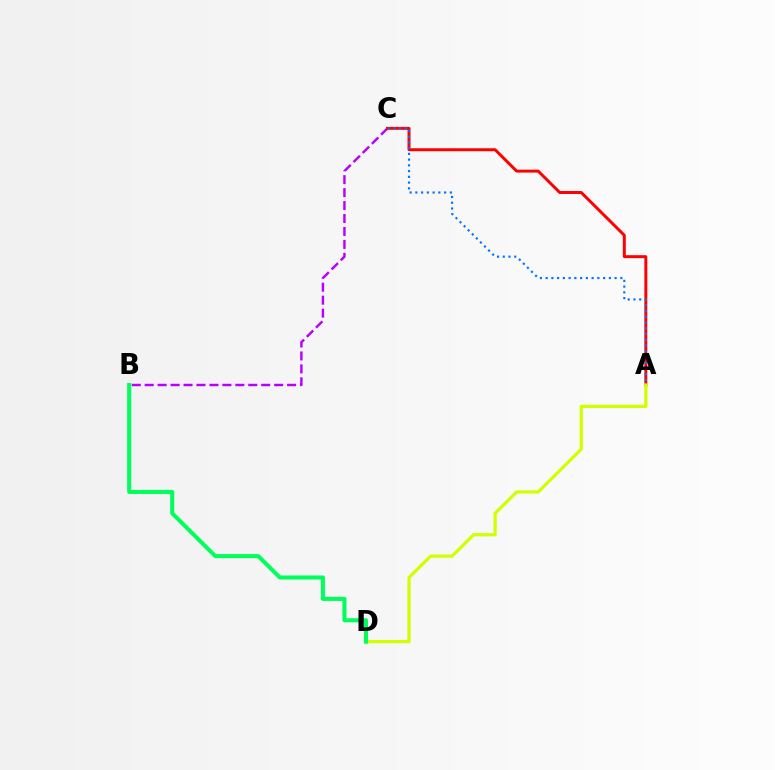{('B', 'C'): [{'color': '#b900ff', 'line_style': 'dashed', 'thickness': 1.76}], ('A', 'C'): [{'color': '#ff0000', 'line_style': 'solid', 'thickness': 2.14}, {'color': '#0074ff', 'line_style': 'dotted', 'thickness': 1.56}], ('A', 'D'): [{'color': '#d1ff00', 'line_style': 'solid', 'thickness': 2.32}], ('B', 'D'): [{'color': '#00ff5c', 'line_style': 'solid', 'thickness': 2.92}]}